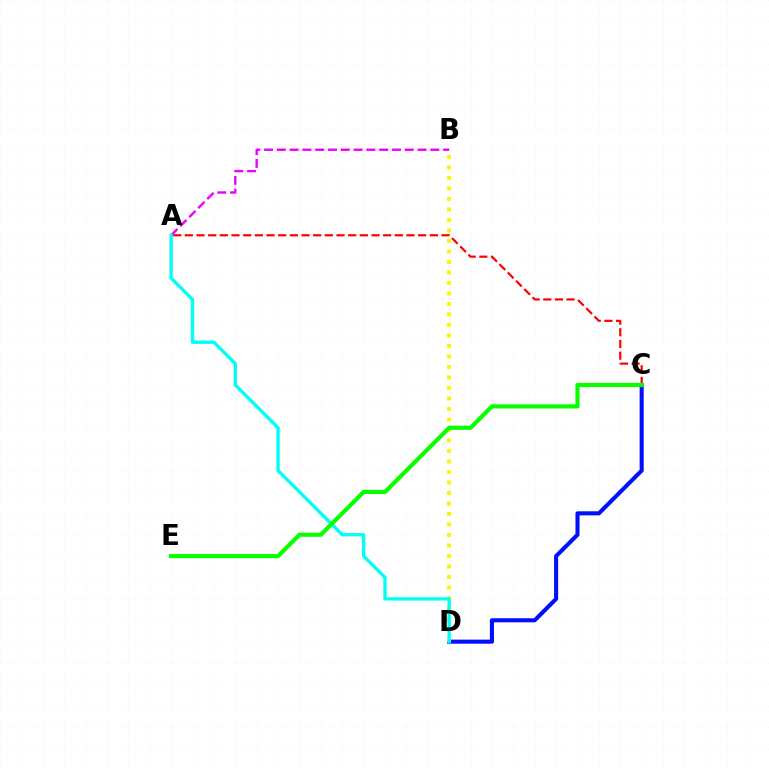{('C', 'D'): [{'color': '#0010ff', 'line_style': 'solid', 'thickness': 2.94}], ('A', 'B'): [{'color': '#ee00ff', 'line_style': 'dashed', 'thickness': 1.74}], ('A', 'C'): [{'color': '#ff0000', 'line_style': 'dashed', 'thickness': 1.58}], ('B', 'D'): [{'color': '#fcf500', 'line_style': 'dotted', 'thickness': 2.85}], ('A', 'D'): [{'color': '#00fff6', 'line_style': 'solid', 'thickness': 2.41}], ('C', 'E'): [{'color': '#08ff00', 'line_style': 'solid', 'thickness': 3.0}]}